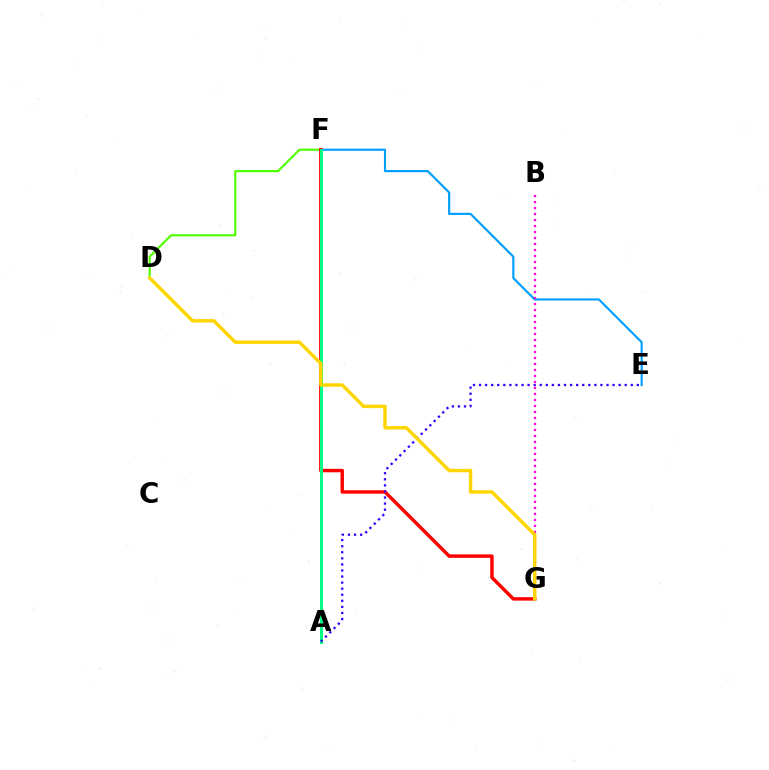{('D', 'F'): [{'color': '#4fff00', 'line_style': 'solid', 'thickness': 1.57}], ('E', 'F'): [{'color': '#009eff', 'line_style': 'solid', 'thickness': 1.55}], ('F', 'G'): [{'color': '#ff0000', 'line_style': 'solid', 'thickness': 2.48}], ('A', 'F'): [{'color': '#00ff86', 'line_style': 'solid', 'thickness': 2.15}], ('A', 'E'): [{'color': '#3700ff', 'line_style': 'dotted', 'thickness': 1.65}], ('B', 'G'): [{'color': '#ff00ed', 'line_style': 'dotted', 'thickness': 1.63}], ('D', 'G'): [{'color': '#ffd500', 'line_style': 'solid', 'thickness': 2.47}]}